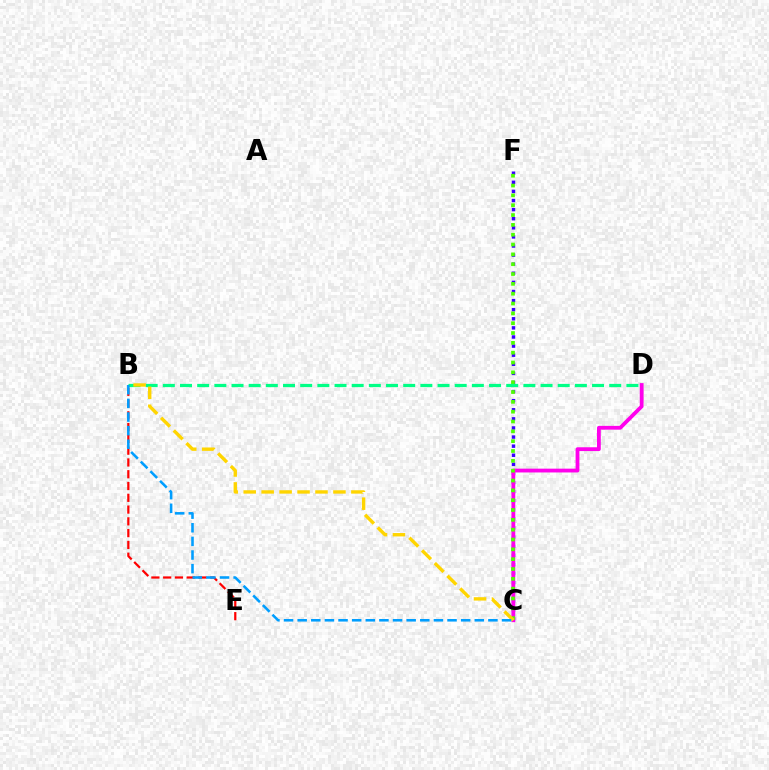{('B', 'E'): [{'color': '#ff0000', 'line_style': 'dashed', 'thickness': 1.6}], ('C', 'F'): [{'color': '#3700ff', 'line_style': 'dotted', 'thickness': 2.47}, {'color': '#4fff00', 'line_style': 'dotted', 'thickness': 2.67}], ('C', 'D'): [{'color': '#ff00ed', 'line_style': 'solid', 'thickness': 2.74}], ('B', 'D'): [{'color': '#00ff86', 'line_style': 'dashed', 'thickness': 2.33}], ('B', 'C'): [{'color': '#ffd500', 'line_style': 'dashed', 'thickness': 2.44}, {'color': '#009eff', 'line_style': 'dashed', 'thickness': 1.85}]}